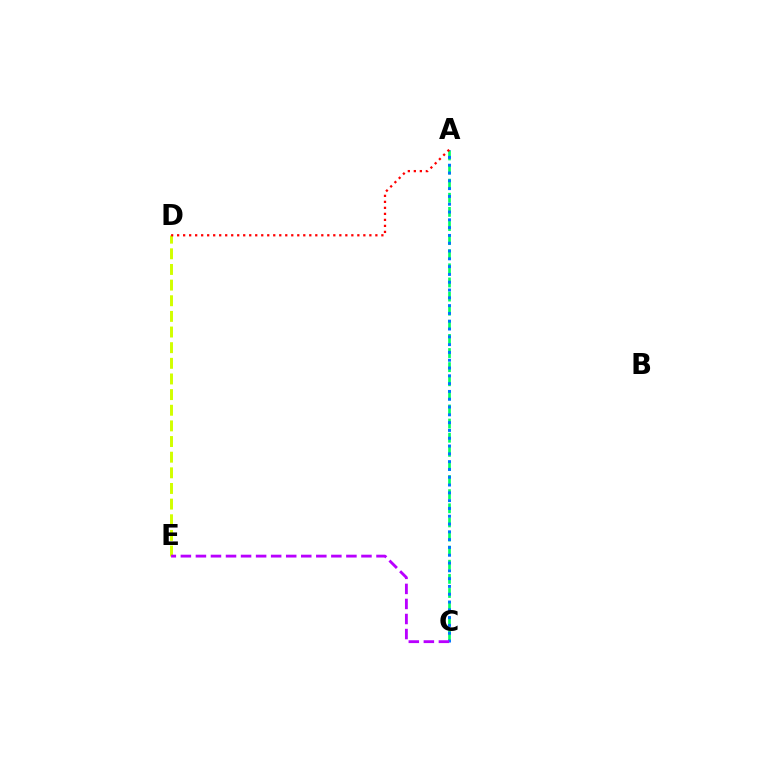{('D', 'E'): [{'color': '#d1ff00', 'line_style': 'dashed', 'thickness': 2.13}], ('A', 'C'): [{'color': '#00ff5c', 'line_style': 'dashed', 'thickness': 1.92}, {'color': '#0074ff', 'line_style': 'dotted', 'thickness': 2.12}], ('C', 'E'): [{'color': '#b900ff', 'line_style': 'dashed', 'thickness': 2.04}], ('A', 'D'): [{'color': '#ff0000', 'line_style': 'dotted', 'thickness': 1.63}]}